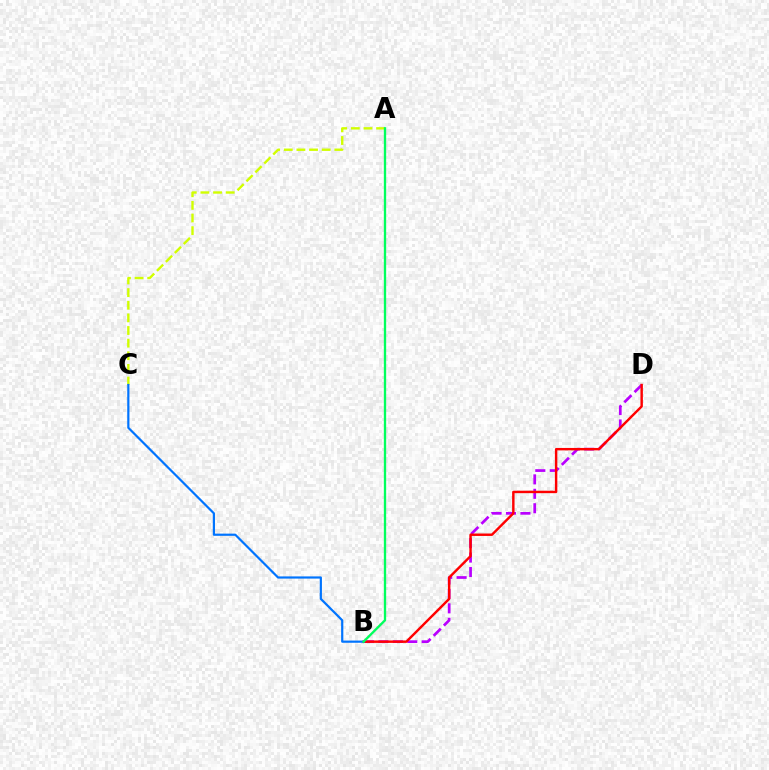{('B', 'D'): [{'color': '#b900ff', 'line_style': 'dashed', 'thickness': 1.96}, {'color': '#ff0000', 'line_style': 'solid', 'thickness': 1.75}], ('A', 'C'): [{'color': '#d1ff00', 'line_style': 'dashed', 'thickness': 1.72}], ('B', 'C'): [{'color': '#0074ff', 'line_style': 'solid', 'thickness': 1.58}], ('A', 'B'): [{'color': '#00ff5c', 'line_style': 'solid', 'thickness': 1.68}]}